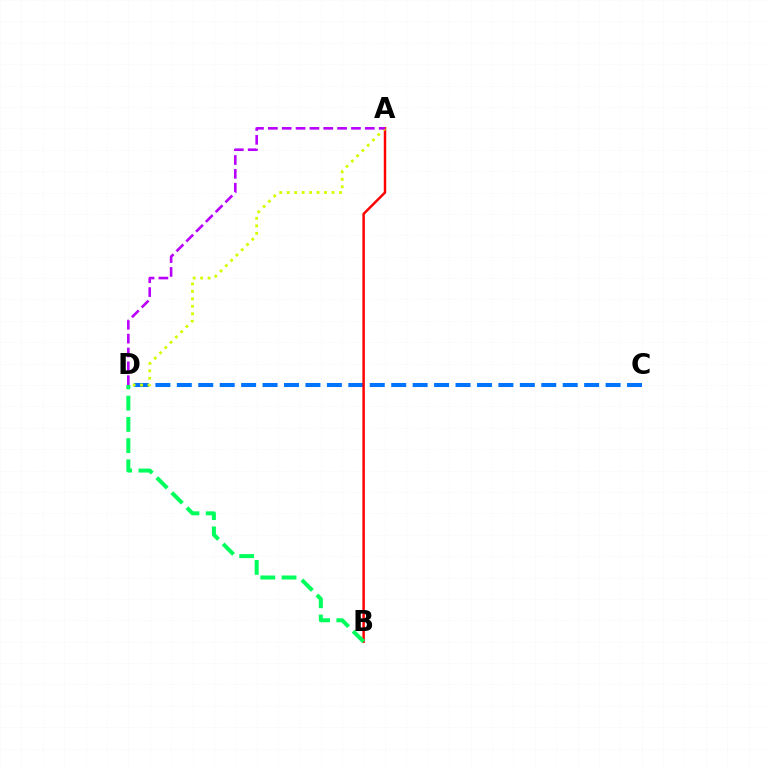{('C', 'D'): [{'color': '#0074ff', 'line_style': 'dashed', 'thickness': 2.91}], ('A', 'B'): [{'color': '#ff0000', 'line_style': 'solid', 'thickness': 1.77}], ('B', 'D'): [{'color': '#00ff5c', 'line_style': 'dashed', 'thickness': 2.89}], ('A', 'D'): [{'color': '#d1ff00', 'line_style': 'dotted', 'thickness': 2.03}, {'color': '#b900ff', 'line_style': 'dashed', 'thickness': 1.88}]}